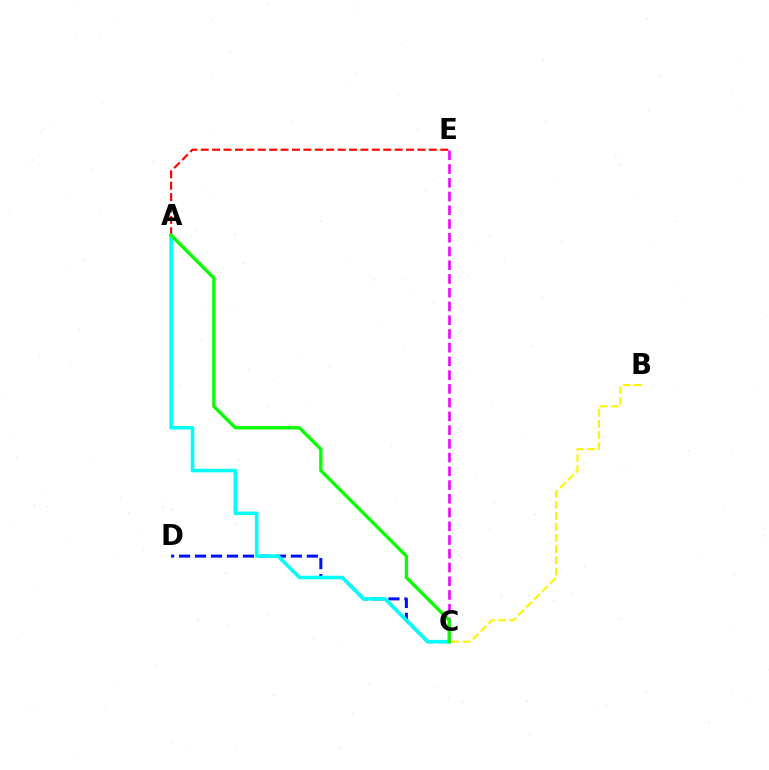{('B', 'C'): [{'color': '#fcf500', 'line_style': 'dashed', 'thickness': 1.51}], ('C', 'D'): [{'color': '#0010ff', 'line_style': 'dashed', 'thickness': 2.17}], ('A', 'C'): [{'color': '#00fff6', 'line_style': 'solid', 'thickness': 2.55}, {'color': '#08ff00', 'line_style': 'solid', 'thickness': 2.4}], ('C', 'E'): [{'color': '#ee00ff', 'line_style': 'dashed', 'thickness': 1.87}], ('A', 'E'): [{'color': '#ff0000', 'line_style': 'dashed', 'thickness': 1.55}]}